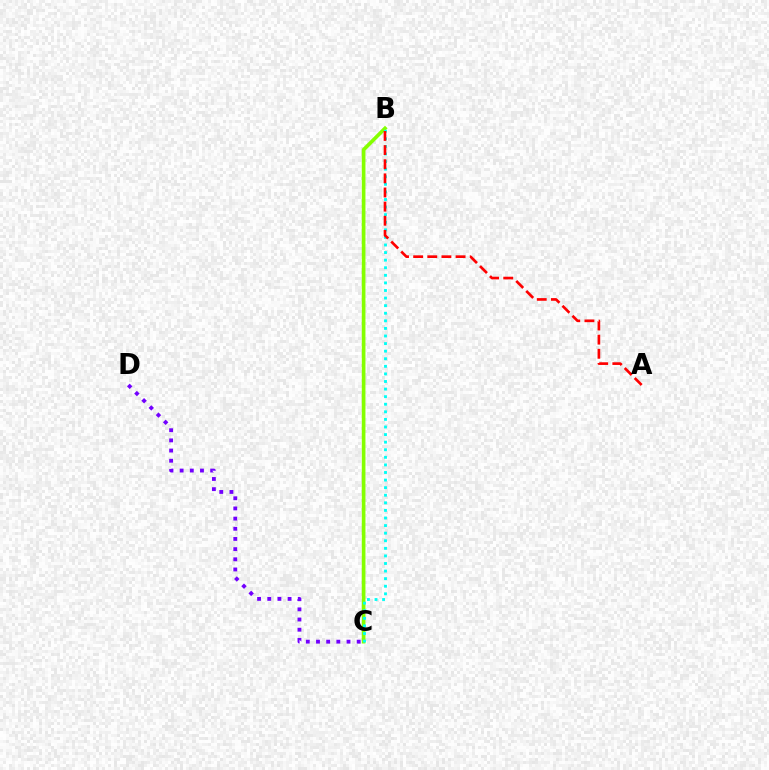{('C', 'D'): [{'color': '#7200ff', 'line_style': 'dotted', 'thickness': 2.76}], ('B', 'C'): [{'color': '#84ff00', 'line_style': 'solid', 'thickness': 2.64}, {'color': '#00fff6', 'line_style': 'dotted', 'thickness': 2.06}], ('A', 'B'): [{'color': '#ff0000', 'line_style': 'dashed', 'thickness': 1.92}]}